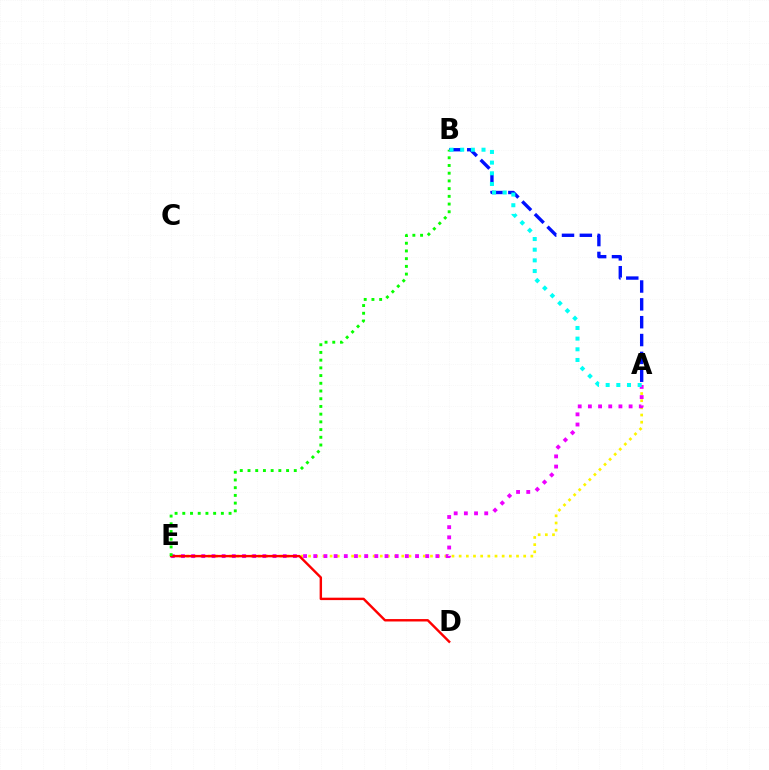{('A', 'B'): [{'color': '#0010ff', 'line_style': 'dashed', 'thickness': 2.42}, {'color': '#00fff6', 'line_style': 'dotted', 'thickness': 2.9}], ('A', 'E'): [{'color': '#fcf500', 'line_style': 'dotted', 'thickness': 1.95}, {'color': '#ee00ff', 'line_style': 'dotted', 'thickness': 2.77}], ('D', 'E'): [{'color': '#ff0000', 'line_style': 'solid', 'thickness': 1.74}], ('B', 'E'): [{'color': '#08ff00', 'line_style': 'dotted', 'thickness': 2.1}]}